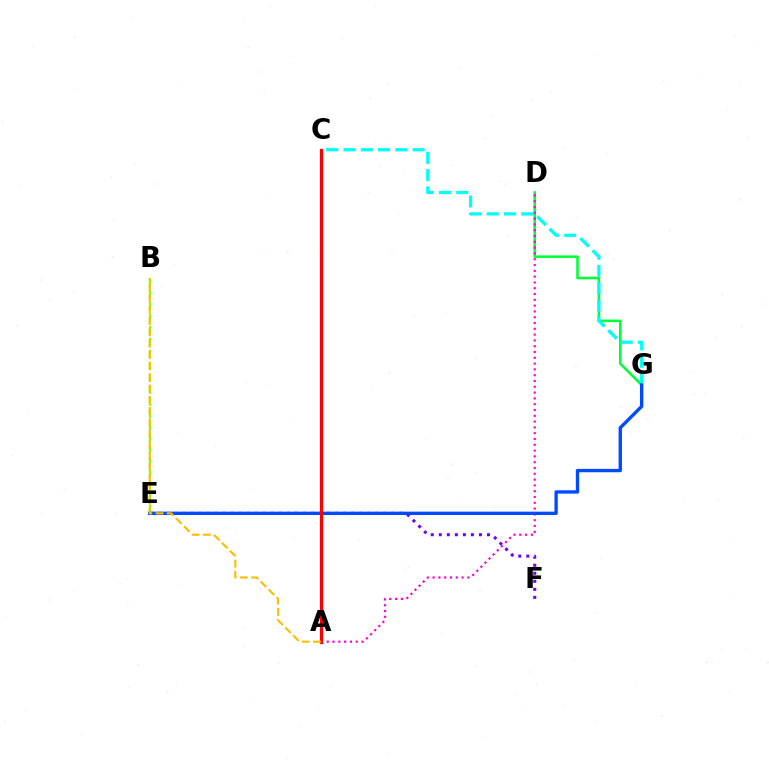{('D', 'G'): [{'color': '#00ff39', 'line_style': 'solid', 'thickness': 1.84}], ('E', 'F'): [{'color': '#7200ff', 'line_style': 'dotted', 'thickness': 2.18}], ('A', 'D'): [{'color': '#ff00cf', 'line_style': 'dotted', 'thickness': 1.58}], ('B', 'E'): [{'color': '#84ff00', 'line_style': 'dashed', 'thickness': 1.62}], ('C', 'G'): [{'color': '#00fff6', 'line_style': 'dashed', 'thickness': 2.35}], ('E', 'G'): [{'color': '#004bff', 'line_style': 'solid', 'thickness': 2.42}], ('A', 'C'): [{'color': '#ff0000', 'line_style': 'solid', 'thickness': 2.31}], ('A', 'B'): [{'color': '#ffbd00', 'line_style': 'dashed', 'thickness': 1.52}]}